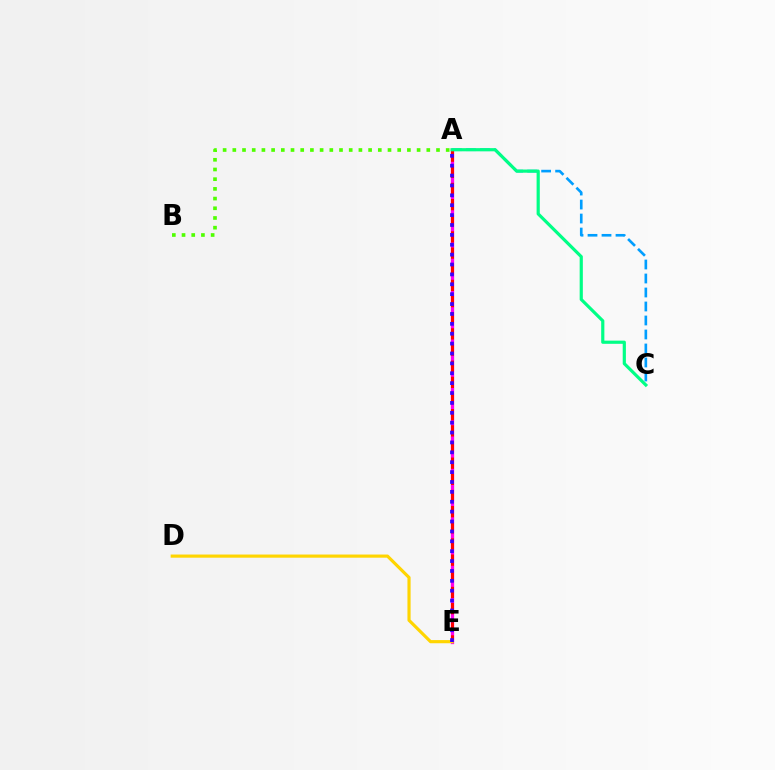{('A', 'E'): [{'color': '#ff00ed', 'line_style': 'solid', 'thickness': 2.37}, {'color': '#ff0000', 'line_style': 'dashed', 'thickness': 2.2}, {'color': '#3700ff', 'line_style': 'dotted', 'thickness': 2.69}], ('A', 'C'): [{'color': '#009eff', 'line_style': 'dashed', 'thickness': 1.9}, {'color': '#00ff86', 'line_style': 'solid', 'thickness': 2.29}], ('D', 'E'): [{'color': '#ffd500', 'line_style': 'solid', 'thickness': 2.27}], ('A', 'B'): [{'color': '#4fff00', 'line_style': 'dotted', 'thickness': 2.64}]}